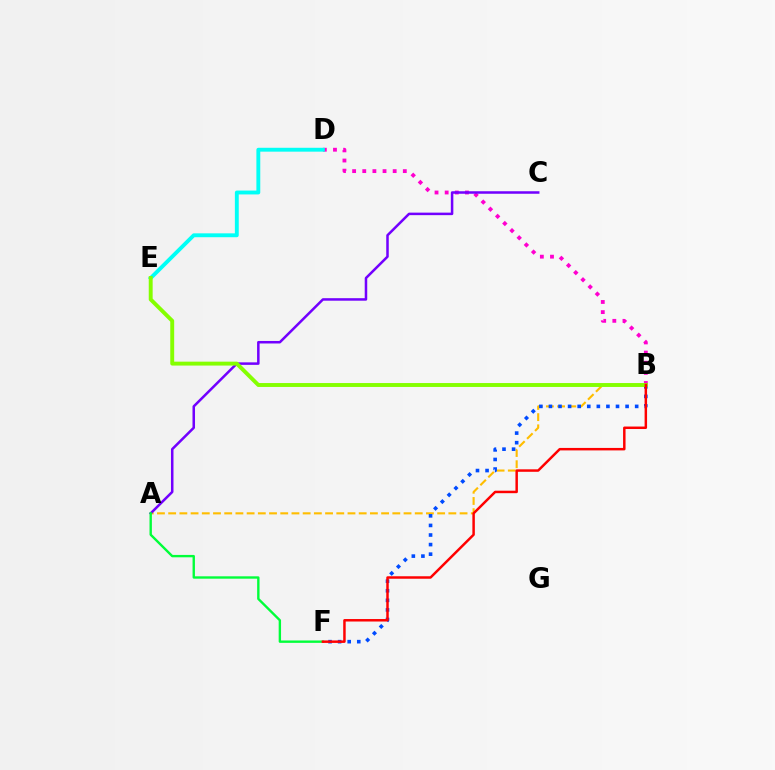{('A', 'B'): [{'color': '#ffbd00', 'line_style': 'dashed', 'thickness': 1.52}], ('B', 'D'): [{'color': '#ff00cf', 'line_style': 'dotted', 'thickness': 2.75}], ('A', 'C'): [{'color': '#7200ff', 'line_style': 'solid', 'thickness': 1.81}], ('B', 'F'): [{'color': '#004bff', 'line_style': 'dotted', 'thickness': 2.6}, {'color': '#ff0000', 'line_style': 'solid', 'thickness': 1.78}], ('A', 'F'): [{'color': '#00ff39', 'line_style': 'solid', 'thickness': 1.71}], ('D', 'E'): [{'color': '#00fff6', 'line_style': 'solid', 'thickness': 2.79}], ('B', 'E'): [{'color': '#84ff00', 'line_style': 'solid', 'thickness': 2.82}]}